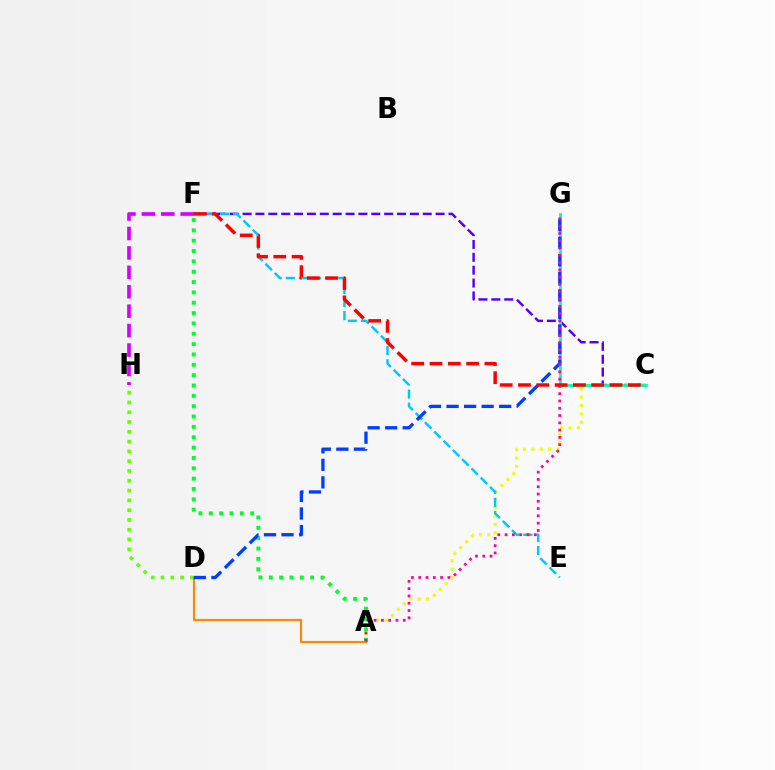{('D', 'H'): [{'color': '#66ff00', 'line_style': 'dotted', 'thickness': 2.66}], ('F', 'H'): [{'color': '#d600ff', 'line_style': 'dashed', 'thickness': 2.64}], ('C', 'F'): [{'color': '#4f00ff', 'line_style': 'dashed', 'thickness': 1.75}, {'color': '#ff0000', 'line_style': 'dashed', 'thickness': 2.49}], ('A', 'D'): [{'color': '#ff8800', 'line_style': 'solid', 'thickness': 1.56}], ('A', 'C'): [{'color': '#eeff00', 'line_style': 'dotted', 'thickness': 2.27}], ('C', 'G'): [{'color': '#00ffaf', 'line_style': 'solid', 'thickness': 2.0}], ('A', 'F'): [{'color': '#00ff27', 'line_style': 'dotted', 'thickness': 2.81}], ('E', 'F'): [{'color': '#00c7ff', 'line_style': 'dashed', 'thickness': 1.78}], ('D', 'G'): [{'color': '#003fff', 'line_style': 'dashed', 'thickness': 2.38}], ('A', 'G'): [{'color': '#ff00a0', 'line_style': 'dotted', 'thickness': 1.98}]}